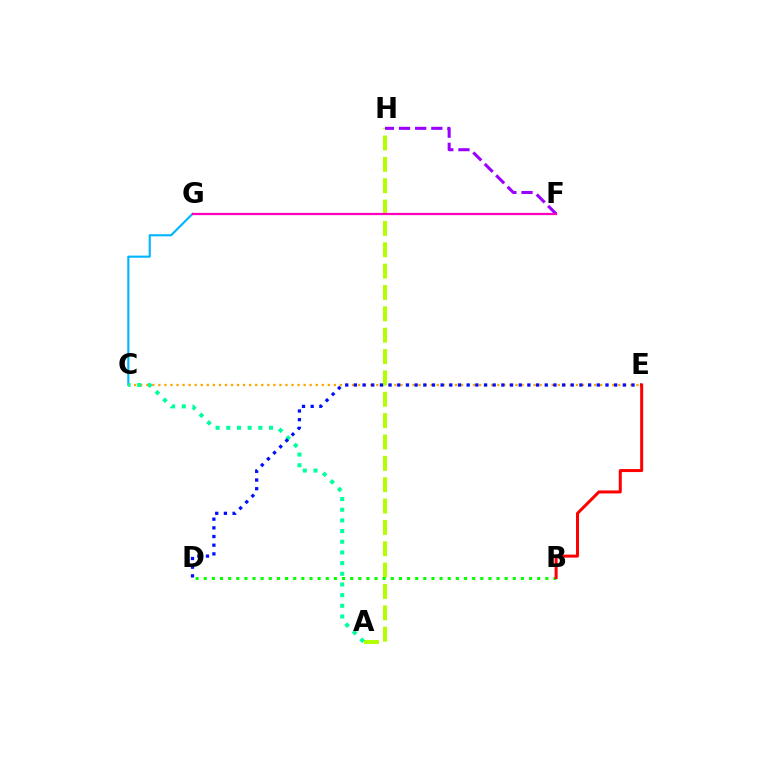{('C', 'G'): [{'color': '#00b5ff', 'line_style': 'solid', 'thickness': 1.53}], ('C', 'E'): [{'color': '#ffa500', 'line_style': 'dotted', 'thickness': 1.64}], ('A', 'H'): [{'color': '#b3ff00', 'line_style': 'dashed', 'thickness': 2.9}], ('F', 'H'): [{'color': '#9b00ff', 'line_style': 'dashed', 'thickness': 2.2}], ('B', 'D'): [{'color': '#08ff00', 'line_style': 'dotted', 'thickness': 2.21}], ('A', 'C'): [{'color': '#00ff9d', 'line_style': 'dotted', 'thickness': 2.9}], ('F', 'G'): [{'color': '#ff00bd', 'line_style': 'solid', 'thickness': 1.62}], ('D', 'E'): [{'color': '#0010ff', 'line_style': 'dotted', 'thickness': 2.36}], ('B', 'E'): [{'color': '#ff0000', 'line_style': 'solid', 'thickness': 2.17}]}